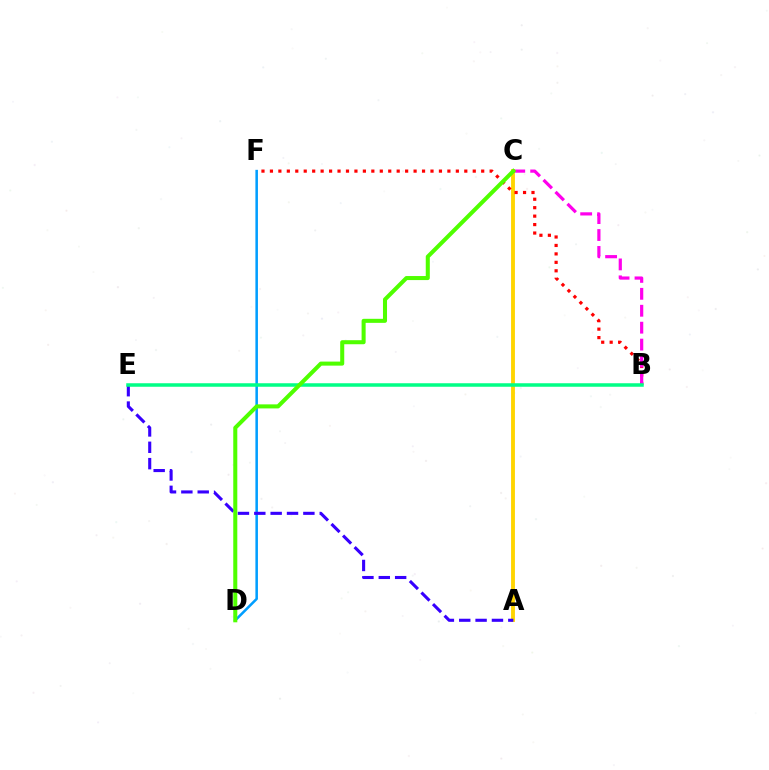{('A', 'C'): [{'color': '#ffd500', 'line_style': 'solid', 'thickness': 2.78}], ('D', 'F'): [{'color': '#009eff', 'line_style': 'solid', 'thickness': 1.83}], ('B', 'F'): [{'color': '#ff0000', 'line_style': 'dotted', 'thickness': 2.3}], ('A', 'E'): [{'color': '#3700ff', 'line_style': 'dashed', 'thickness': 2.22}], ('B', 'C'): [{'color': '#ff00ed', 'line_style': 'dashed', 'thickness': 2.3}], ('B', 'E'): [{'color': '#00ff86', 'line_style': 'solid', 'thickness': 2.52}], ('C', 'D'): [{'color': '#4fff00', 'line_style': 'solid', 'thickness': 2.91}]}